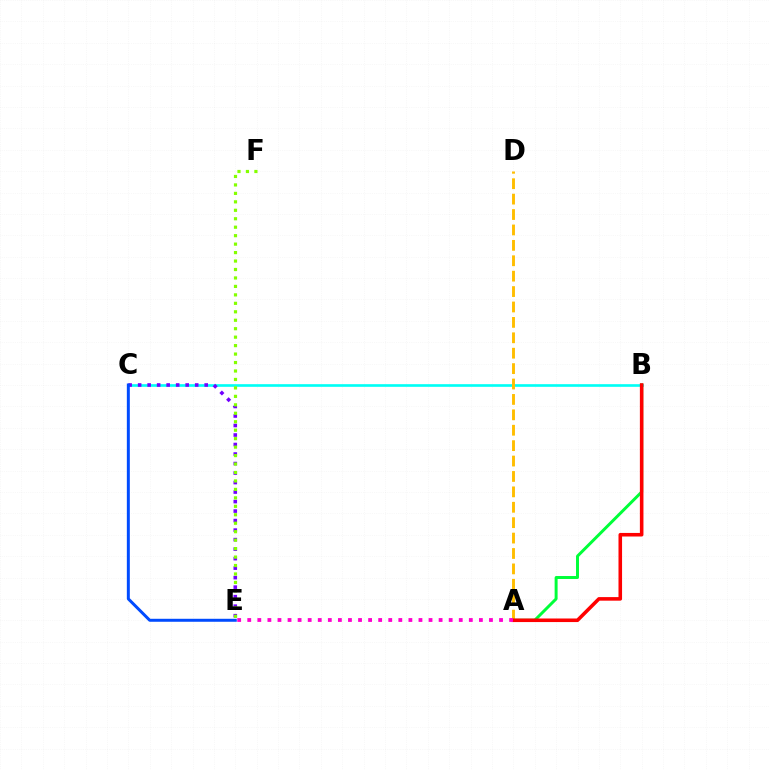{('B', 'C'): [{'color': '#00fff6', 'line_style': 'solid', 'thickness': 1.91}], ('C', 'E'): [{'color': '#7200ff', 'line_style': 'dotted', 'thickness': 2.58}, {'color': '#004bff', 'line_style': 'solid', 'thickness': 2.15}], ('A', 'D'): [{'color': '#ffbd00', 'line_style': 'dashed', 'thickness': 2.09}], ('E', 'F'): [{'color': '#84ff00', 'line_style': 'dotted', 'thickness': 2.3}], ('A', 'B'): [{'color': '#00ff39', 'line_style': 'solid', 'thickness': 2.14}, {'color': '#ff0000', 'line_style': 'solid', 'thickness': 2.57}], ('A', 'E'): [{'color': '#ff00cf', 'line_style': 'dotted', 'thickness': 2.74}]}